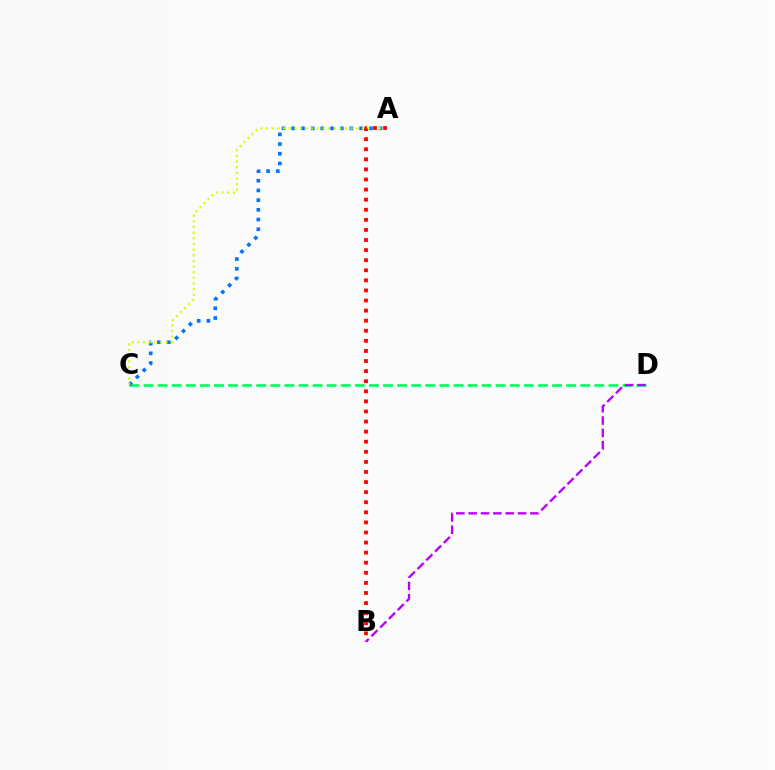{('C', 'D'): [{'color': '#00ff5c', 'line_style': 'dashed', 'thickness': 1.91}], ('A', 'C'): [{'color': '#0074ff', 'line_style': 'dotted', 'thickness': 2.64}, {'color': '#d1ff00', 'line_style': 'dotted', 'thickness': 1.53}], ('A', 'B'): [{'color': '#ff0000', 'line_style': 'dotted', 'thickness': 2.74}], ('B', 'D'): [{'color': '#b900ff', 'line_style': 'dashed', 'thickness': 1.68}]}